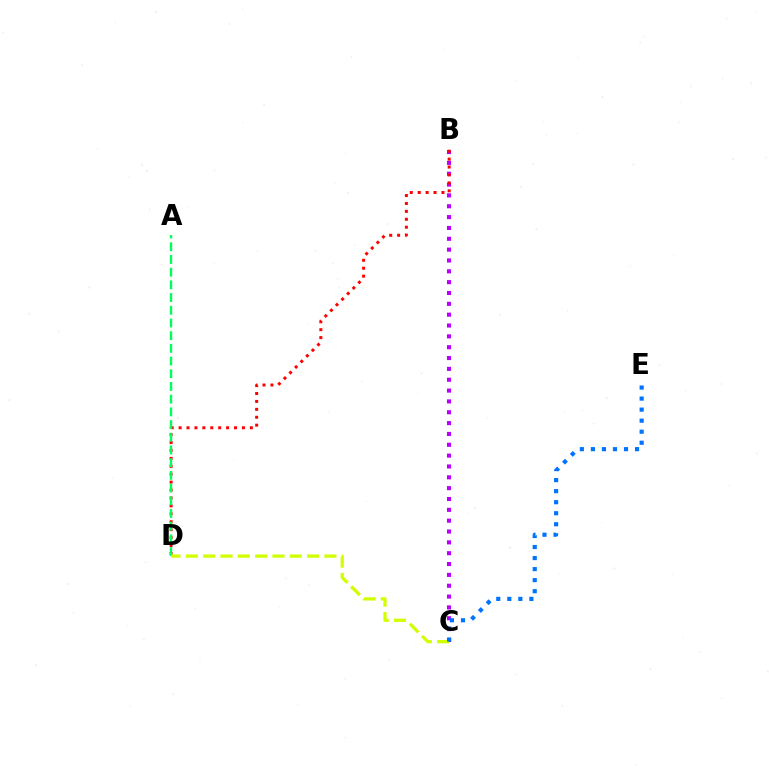{('B', 'C'): [{'color': '#b900ff', 'line_style': 'dotted', 'thickness': 2.95}], ('B', 'D'): [{'color': '#ff0000', 'line_style': 'dotted', 'thickness': 2.15}], ('A', 'D'): [{'color': '#00ff5c', 'line_style': 'dashed', 'thickness': 1.73}], ('C', 'D'): [{'color': '#d1ff00', 'line_style': 'dashed', 'thickness': 2.35}], ('C', 'E'): [{'color': '#0074ff', 'line_style': 'dotted', 'thickness': 3.0}]}